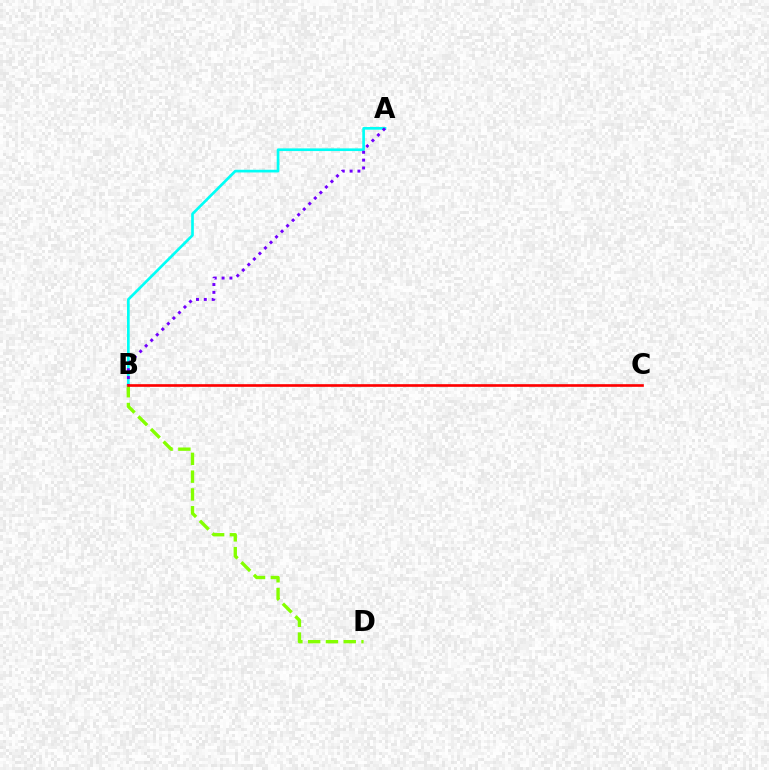{('B', 'D'): [{'color': '#84ff00', 'line_style': 'dashed', 'thickness': 2.42}], ('A', 'B'): [{'color': '#00fff6', 'line_style': 'solid', 'thickness': 1.93}, {'color': '#7200ff', 'line_style': 'dotted', 'thickness': 2.13}], ('B', 'C'): [{'color': '#ff0000', 'line_style': 'solid', 'thickness': 1.91}]}